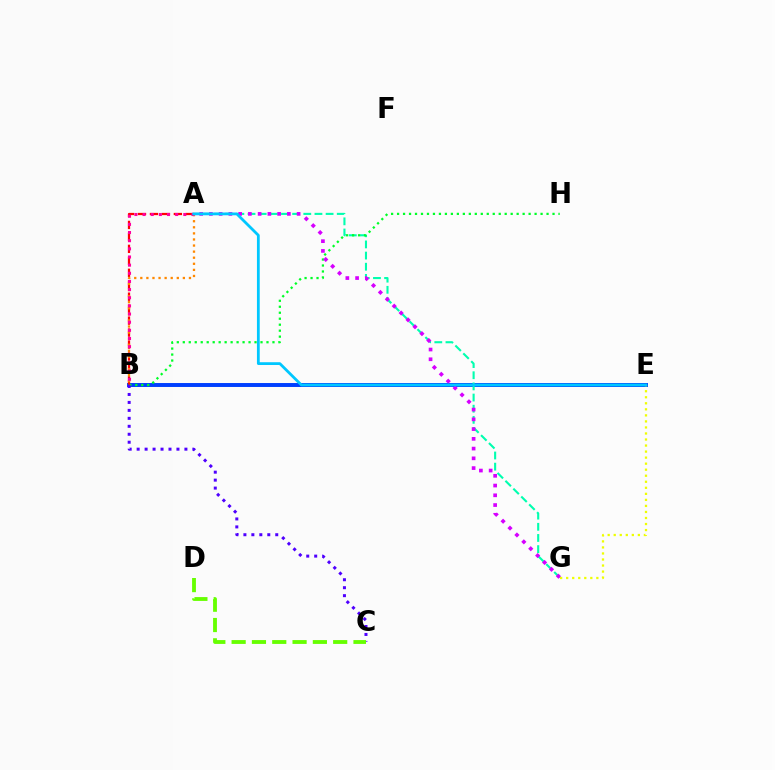{('B', 'E'): [{'color': '#003fff', 'line_style': 'solid', 'thickness': 2.84}], ('A', 'G'): [{'color': '#00ffaf', 'line_style': 'dashed', 'thickness': 1.52}, {'color': '#d600ff', 'line_style': 'dotted', 'thickness': 2.65}], ('B', 'H'): [{'color': '#00ff27', 'line_style': 'dotted', 'thickness': 1.62}], ('B', 'C'): [{'color': '#4f00ff', 'line_style': 'dotted', 'thickness': 2.16}], ('E', 'G'): [{'color': '#eeff00', 'line_style': 'dotted', 'thickness': 1.64}], ('A', 'B'): [{'color': '#ff0000', 'line_style': 'dashed', 'thickness': 1.62}, {'color': '#ff8800', 'line_style': 'dotted', 'thickness': 1.65}, {'color': '#ff00a0', 'line_style': 'dotted', 'thickness': 2.21}], ('C', 'D'): [{'color': '#66ff00', 'line_style': 'dashed', 'thickness': 2.76}], ('A', 'E'): [{'color': '#00c7ff', 'line_style': 'solid', 'thickness': 2.0}]}